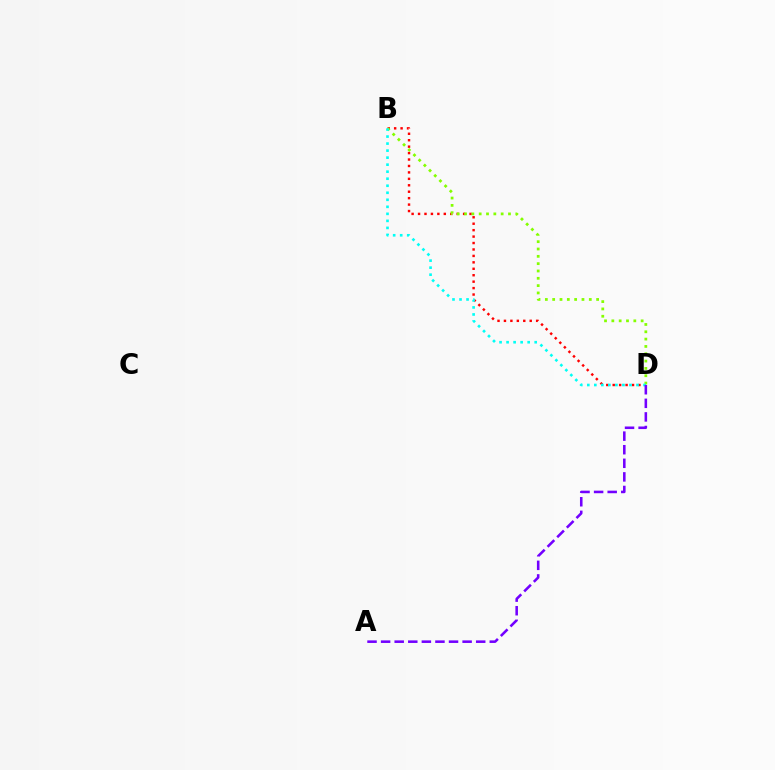{('B', 'D'): [{'color': '#ff0000', 'line_style': 'dotted', 'thickness': 1.75}, {'color': '#84ff00', 'line_style': 'dotted', 'thickness': 1.99}, {'color': '#00fff6', 'line_style': 'dotted', 'thickness': 1.91}], ('A', 'D'): [{'color': '#7200ff', 'line_style': 'dashed', 'thickness': 1.85}]}